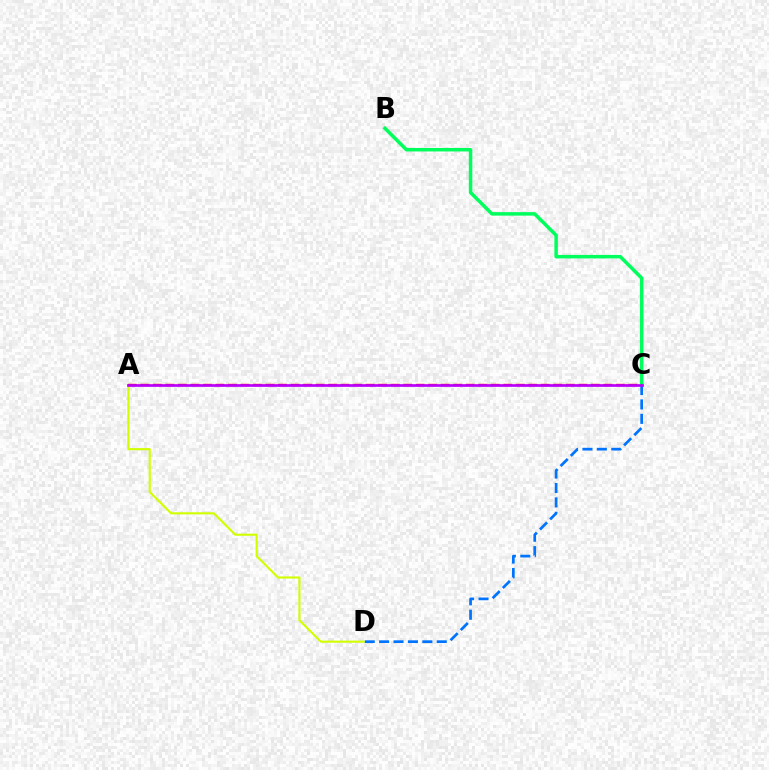{('B', 'C'): [{'color': '#00ff5c', 'line_style': 'solid', 'thickness': 2.51}], ('C', 'D'): [{'color': '#0074ff', 'line_style': 'dashed', 'thickness': 1.96}], ('A', 'D'): [{'color': '#d1ff00', 'line_style': 'solid', 'thickness': 1.53}], ('A', 'C'): [{'color': '#ff0000', 'line_style': 'dashed', 'thickness': 1.7}, {'color': '#b900ff', 'line_style': 'solid', 'thickness': 1.93}]}